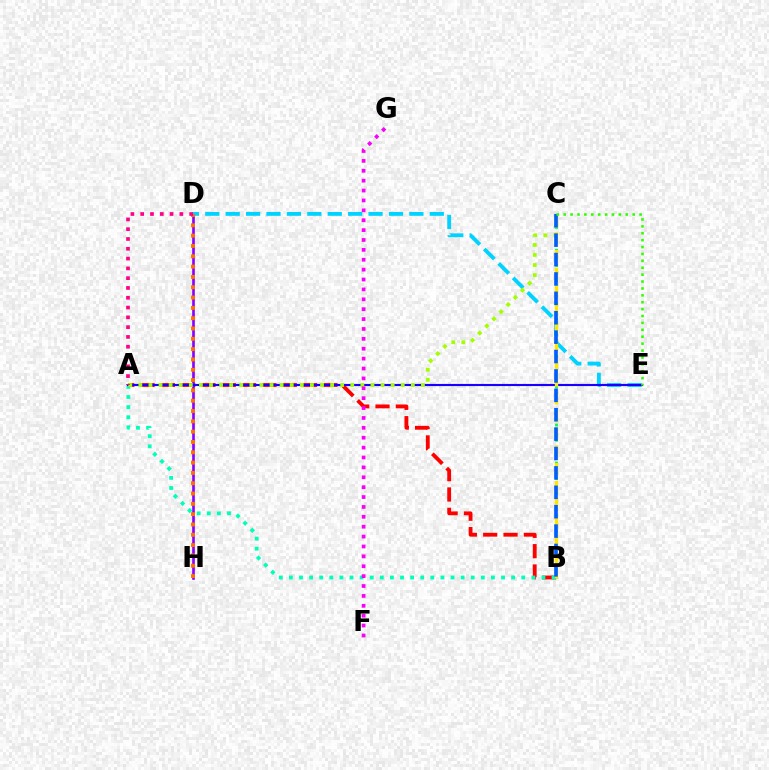{('A', 'B'): [{'color': '#ff0000', 'line_style': 'dashed', 'thickness': 2.76}, {'color': '#00ffbb', 'line_style': 'dotted', 'thickness': 2.74}], ('D', 'H'): [{'color': '#8a00ff', 'line_style': 'solid', 'thickness': 1.91}, {'color': '#ff7000', 'line_style': 'dotted', 'thickness': 2.8}], ('D', 'E'): [{'color': '#00d3ff', 'line_style': 'dashed', 'thickness': 2.77}], ('B', 'C'): [{'color': '#00ff45', 'line_style': 'dotted', 'thickness': 2.07}, {'color': '#ffe600', 'line_style': 'dashed', 'thickness': 2.41}, {'color': '#005dff', 'line_style': 'dashed', 'thickness': 2.63}], ('A', 'E'): [{'color': '#1900ff', 'line_style': 'solid', 'thickness': 1.54}], ('A', 'C'): [{'color': '#a2ff00', 'line_style': 'dotted', 'thickness': 2.74}], ('A', 'D'): [{'color': '#ff0088', 'line_style': 'dotted', 'thickness': 2.66}], ('C', 'E'): [{'color': '#31ff00', 'line_style': 'dotted', 'thickness': 1.87}], ('F', 'G'): [{'color': '#fa00f9', 'line_style': 'dotted', 'thickness': 2.69}]}